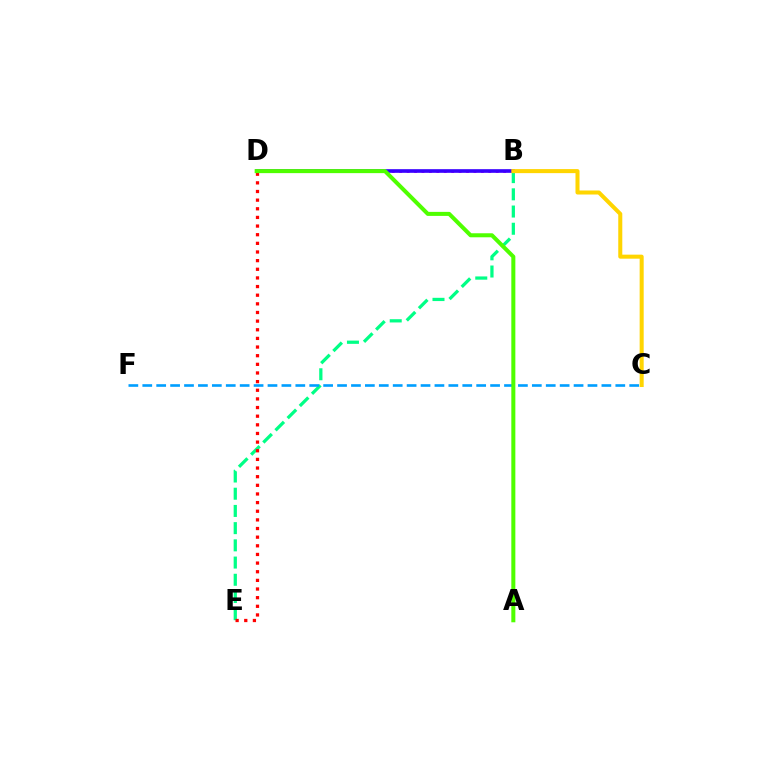{('B', 'E'): [{'color': '#00ff86', 'line_style': 'dashed', 'thickness': 2.34}], ('B', 'D'): [{'color': '#ff00ed', 'line_style': 'dotted', 'thickness': 2.02}, {'color': '#3700ff', 'line_style': 'solid', 'thickness': 2.63}], ('C', 'F'): [{'color': '#009eff', 'line_style': 'dashed', 'thickness': 1.89}], ('B', 'C'): [{'color': '#ffd500', 'line_style': 'solid', 'thickness': 2.9}], ('D', 'E'): [{'color': '#ff0000', 'line_style': 'dotted', 'thickness': 2.35}], ('A', 'D'): [{'color': '#4fff00', 'line_style': 'solid', 'thickness': 2.9}]}